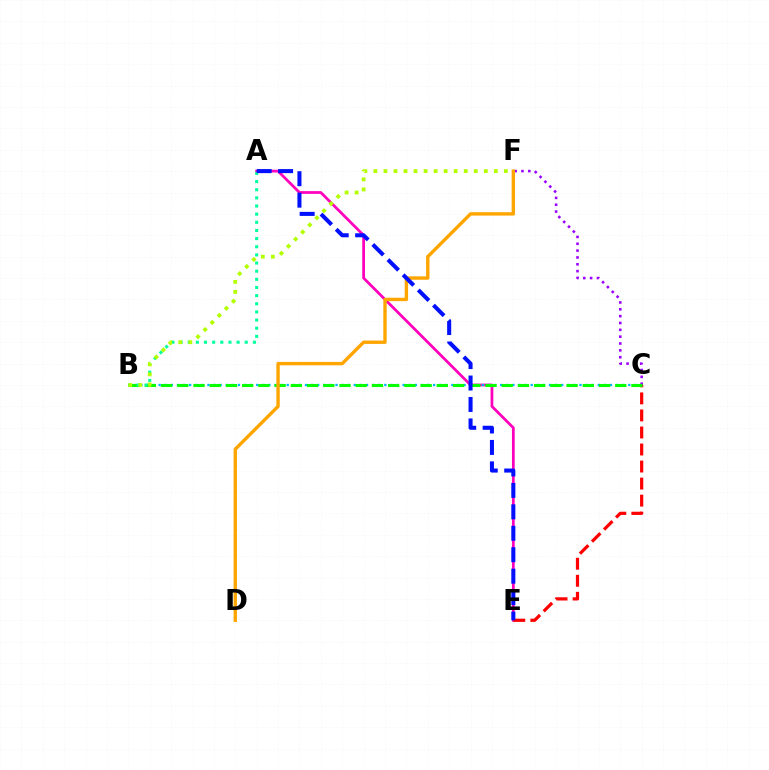{('A', 'E'): [{'color': '#ff00bd', 'line_style': 'solid', 'thickness': 1.98}, {'color': '#0010ff', 'line_style': 'dashed', 'thickness': 2.91}], ('B', 'C'): [{'color': '#00b5ff', 'line_style': 'dotted', 'thickness': 1.66}, {'color': '#08ff00', 'line_style': 'dashed', 'thickness': 2.2}], ('C', 'E'): [{'color': '#ff0000', 'line_style': 'dashed', 'thickness': 2.31}], ('C', 'F'): [{'color': '#9b00ff', 'line_style': 'dotted', 'thickness': 1.86}], ('A', 'B'): [{'color': '#00ff9d', 'line_style': 'dotted', 'thickness': 2.21}], ('D', 'F'): [{'color': '#ffa500', 'line_style': 'solid', 'thickness': 2.44}], ('B', 'F'): [{'color': '#b3ff00', 'line_style': 'dotted', 'thickness': 2.73}]}